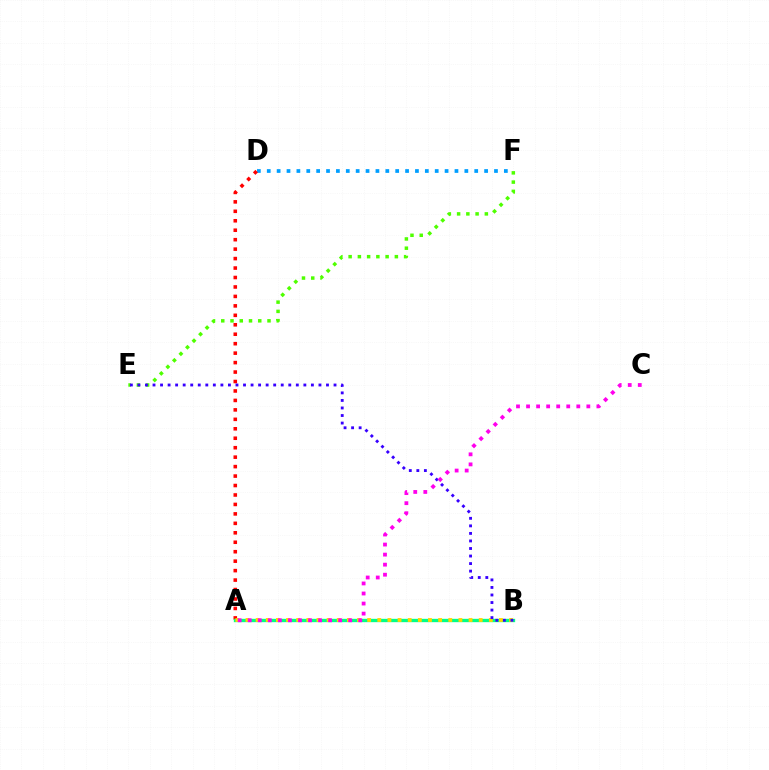{('D', 'F'): [{'color': '#009eff', 'line_style': 'dotted', 'thickness': 2.68}], ('E', 'F'): [{'color': '#4fff00', 'line_style': 'dotted', 'thickness': 2.51}], ('A', 'D'): [{'color': '#ff0000', 'line_style': 'dotted', 'thickness': 2.57}], ('A', 'B'): [{'color': '#00ff86', 'line_style': 'solid', 'thickness': 2.4}, {'color': '#ffd500', 'line_style': 'dotted', 'thickness': 2.75}], ('B', 'E'): [{'color': '#3700ff', 'line_style': 'dotted', 'thickness': 2.05}], ('A', 'C'): [{'color': '#ff00ed', 'line_style': 'dotted', 'thickness': 2.73}]}